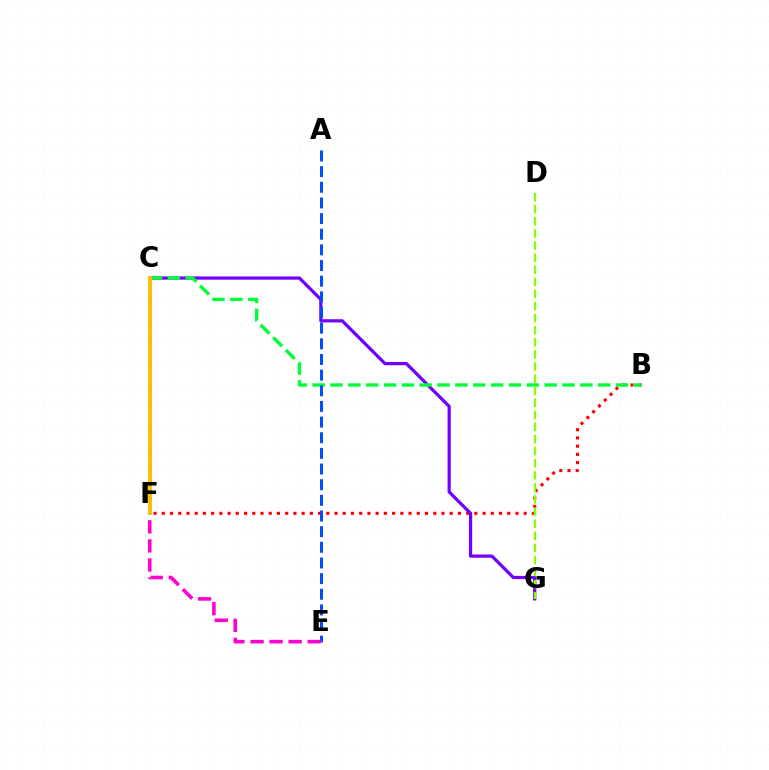{('B', 'F'): [{'color': '#ff0000', 'line_style': 'dotted', 'thickness': 2.23}], ('C', 'G'): [{'color': '#7200ff', 'line_style': 'solid', 'thickness': 2.32}], ('B', 'C'): [{'color': '#00ff39', 'line_style': 'dashed', 'thickness': 2.42}], ('A', 'E'): [{'color': '#004bff', 'line_style': 'dashed', 'thickness': 2.13}], ('C', 'F'): [{'color': '#00fff6', 'line_style': 'solid', 'thickness': 1.84}, {'color': '#ffbd00', 'line_style': 'solid', 'thickness': 2.76}], ('E', 'F'): [{'color': '#ff00cf', 'line_style': 'dashed', 'thickness': 2.59}], ('D', 'G'): [{'color': '#84ff00', 'line_style': 'dashed', 'thickness': 1.64}]}